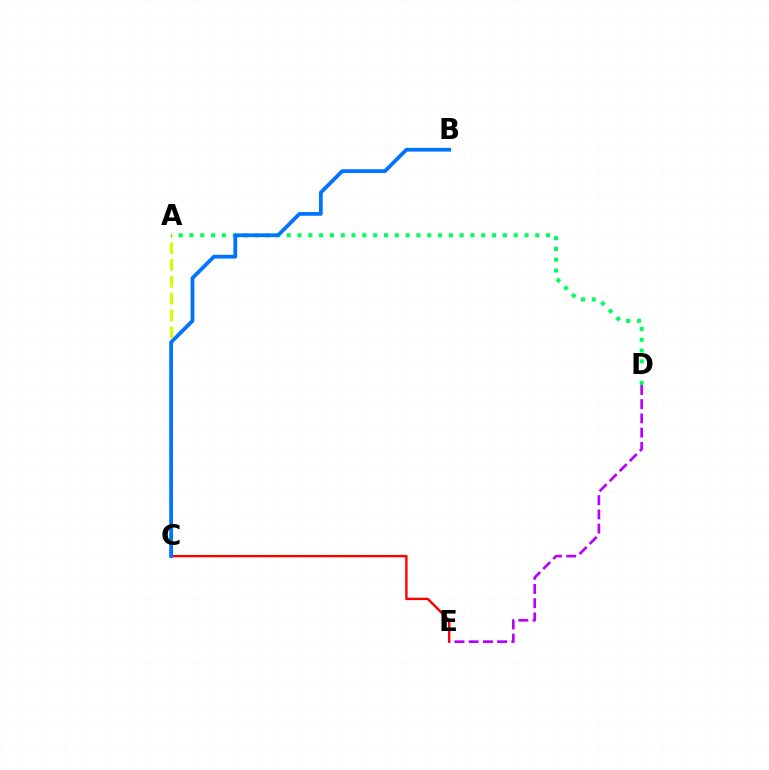{('A', 'C'): [{'color': '#d1ff00', 'line_style': 'dashed', 'thickness': 2.28}], ('A', 'D'): [{'color': '#00ff5c', 'line_style': 'dotted', 'thickness': 2.94}], ('C', 'E'): [{'color': '#ff0000', 'line_style': 'solid', 'thickness': 1.73}], ('D', 'E'): [{'color': '#b900ff', 'line_style': 'dashed', 'thickness': 1.93}], ('B', 'C'): [{'color': '#0074ff', 'line_style': 'solid', 'thickness': 2.71}]}